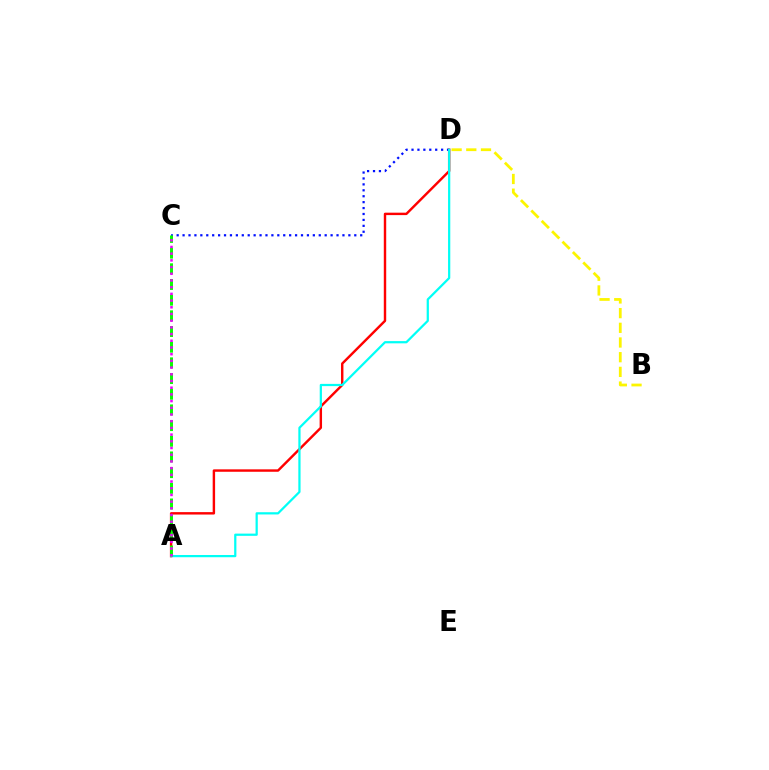{('C', 'D'): [{'color': '#0010ff', 'line_style': 'dotted', 'thickness': 1.61}], ('B', 'D'): [{'color': '#fcf500', 'line_style': 'dashed', 'thickness': 2.0}], ('A', 'D'): [{'color': '#ff0000', 'line_style': 'solid', 'thickness': 1.74}, {'color': '#00fff6', 'line_style': 'solid', 'thickness': 1.61}], ('A', 'C'): [{'color': '#08ff00', 'line_style': 'dashed', 'thickness': 2.13}, {'color': '#ee00ff', 'line_style': 'dotted', 'thickness': 1.82}]}